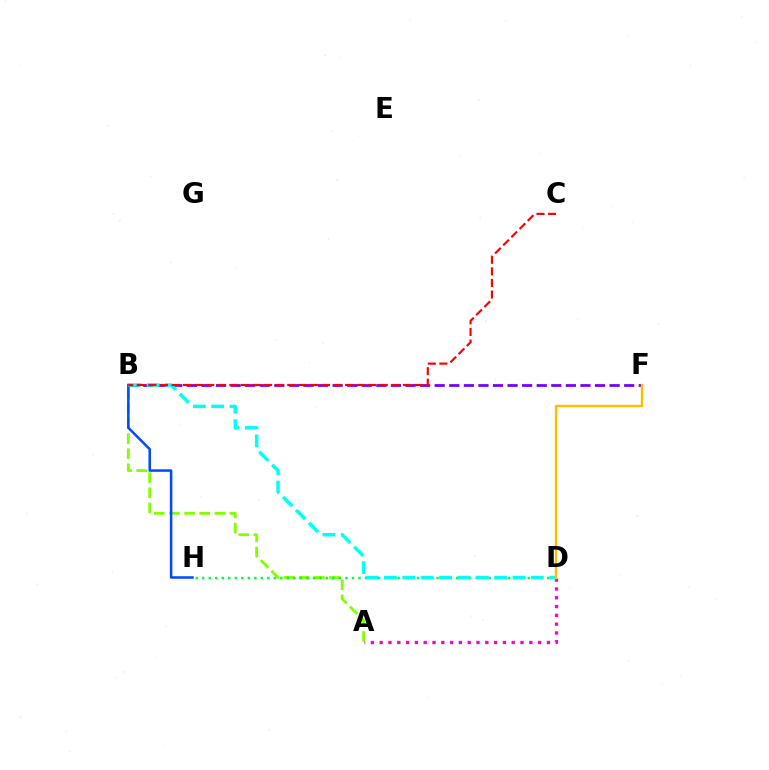{('A', 'B'): [{'color': '#84ff00', 'line_style': 'dashed', 'thickness': 2.05}], ('B', 'H'): [{'color': '#004bff', 'line_style': 'solid', 'thickness': 1.82}], ('D', 'H'): [{'color': '#00ff39', 'line_style': 'dotted', 'thickness': 1.77}], ('B', 'F'): [{'color': '#7200ff', 'line_style': 'dashed', 'thickness': 1.98}], ('B', 'D'): [{'color': '#00fff6', 'line_style': 'dashed', 'thickness': 2.49}], ('A', 'D'): [{'color': '#ff00cf', 'line_style': 'dotted', 'thickness': 2.39}], ('B', 'C'): [{'color': '#ff0000', 'line_style': 'dashed', 'thickness': 1.57}], ('D', 'F'): [{'color': '#ffbd00', 'line_style': 'solid', 'thickness': 1.72}]}